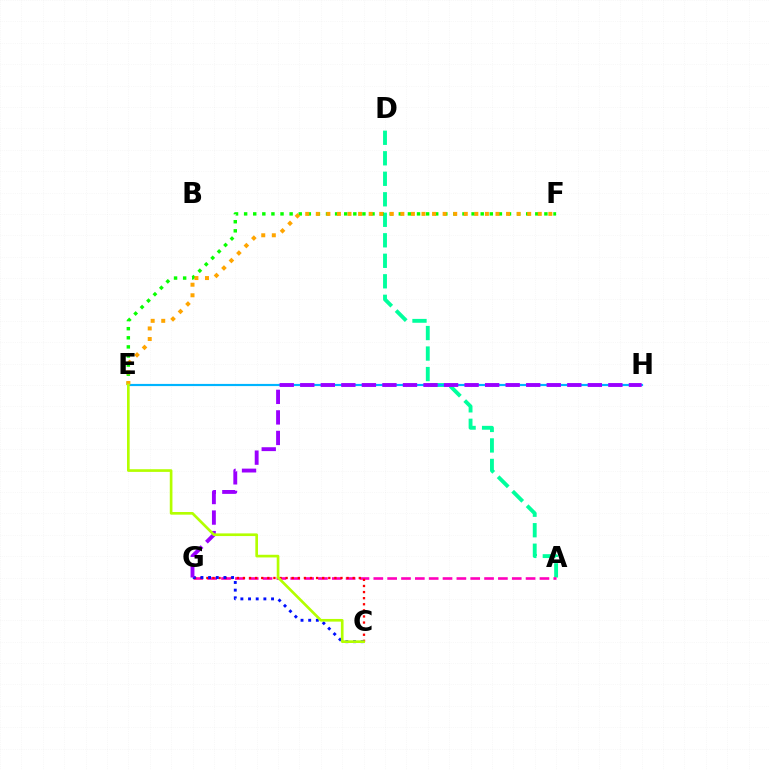{('A', 'D'): [{'color': '#00ff9d', 'line_style': 'dashed', 'thickness': 2.79}], ('E', 'F'): [{'color': '#08ff00', 'line_style': 'dotted', 'thickness': 2.47}, {'color': '#ffa500', 'line_style': 'dotted', 'thickness': 2.87}], ('A', 'G'): [{'color': '#ff00bd', 'line_style': 'dashed', 'thickness': 1.88}], ('C', 'G'): [{'color': '#ff0000', 'line_style': 'dotted', 'thickness': 1.66}, {'color': '#0010ff', 'line_style': 'dotted', 'thickness': 2.08}], ('E', 'H'): [{'color': '#00b5ff', 'line_style': 'solid', 'thickness': 1.57}], ('G', 'H'): [{'color': '#9b00ff', 'line_style': 'dashed', 'thickness': 2.79}], ('C', 'E'): [{'color': '#b3ff00', 'line_style': 'solid', 'thickness': 1.92}]}